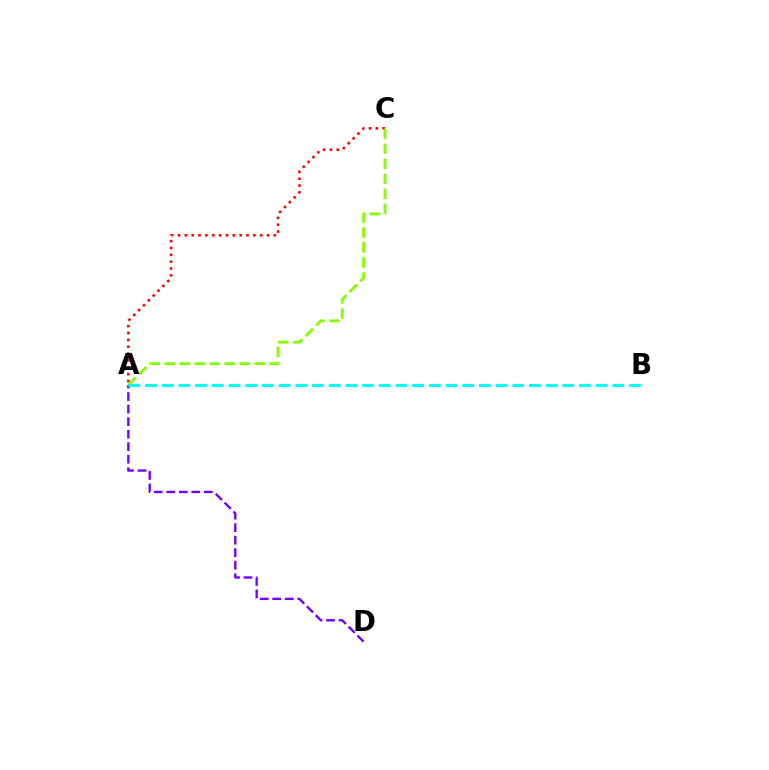{('A', 'C'): [{'color': '#ff0000', 'line_style': 'dotted', 'thickness': 1.86}, {'color': '#84ff00', 'line_style': 'dashed', 'thickness': 2.04}], ('A', 'D'): [{'color': '#7200ff', 'line_style': 'dashed', 'thickness': 1.7}], ('A', 'B'): [{'color': '#00fff6', 'line_style': 'dashed', 'thickness': 2.27}]}